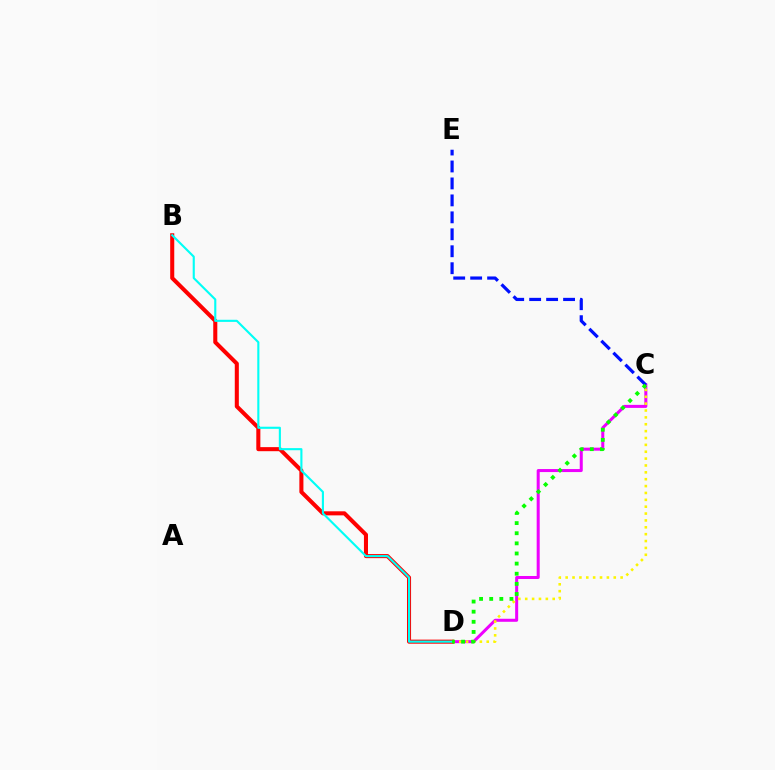{('C', 'D'): [{'color': '#ee00ff', 'line_style': 'solid', 'thickness': 2.18}, {'color': '#fcf500', 'line_style': 'dotted', 'thickness': 1.87}, {'color': '#08ff00', 'line_style': 'dotted', 'thickness': 2.75}], ('B', 'D'): [{'color': '#ff0000', 'line_style': 'solid', 'thickness': 2.92}, {'color': '#00fff6', 'line_style': 'solid', 'thickness': 1.52}], ('C', 'E'): [{'color': '#0010ff', 'line_style': 'dashed', 'thickness': 2.3}]}